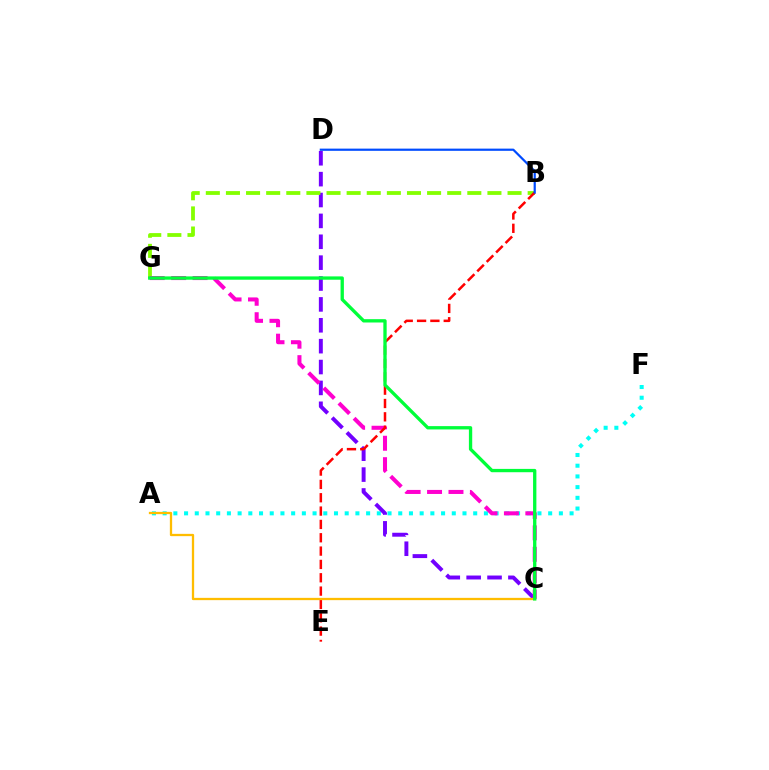{('A', 'F'): [{'color': '#00fff6', 'line_style': 'dotted', 'thickness': 2.91}], ('C', 'D'): [{'color': '#7200ff', 'line_style': 'dashed', 'thickness': 2.84}], ('B', 'G'): [{'color': '#84ff00', 'line_style': 'dashed', 'thickness': 2.73}], ('C', 'G'): [{'color': '#ff00cf', 'line_style': 'dashed', 'thickness': 2.91}, {'color': '#00ff39', 'line_style': 'solid', 'thickness': 2.39}], ('B', 'E'): [{'color': '#ff0000', 'line_style': 'dashed', 'thickness': 1.81}], ('B', 'D'): [{'color': '#004bff', 'line_style': 'solid', 'thickness': 1.59}], ('A', 'C'): [{'color': '#ffbd00', 'line_style': 'solid', 'thickness': 1.65}]}